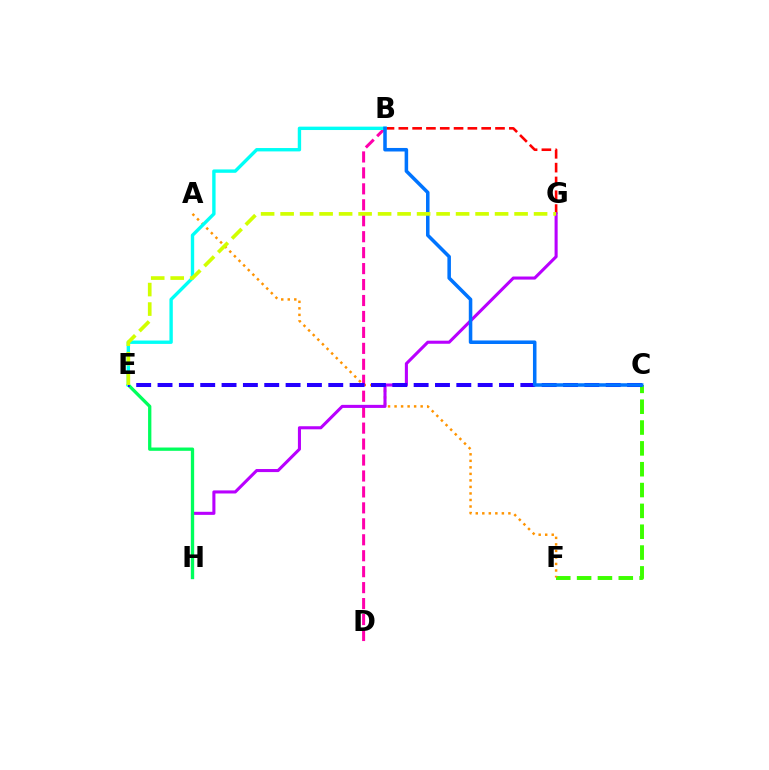{('B', 'G'): [{'color': '#ff0000', 'line_style': 'dashed', 'thickness': 1.88}], ('C', 'F'): [{'color': '#3dff00', 'line_style': 'dashed', 'thickness': 2.83}], ('A', 'F'): [{'color': '#ff9400', 'line_style': 'dotted', 'thickness': 1.77}], ('B', 'D'): [{'color': '#ff00ac', 'line_style': 'dashed', 'thickness': 2.17}], ('G', 'H'): [{'color': '#b900ff', 'line_style': 'solid', 'thickness': 2.21}], ('E', 'H'): [{'color': '#00ff5c', 'line_style': 'solid', 'thickness': 2.37}], ('B', 'E'): [{'color': '#00fff6', 'line_style': 'solid', 'thickness': 2.43}], ('C', 'E'): [{'color': '#2500ff', 'line_style': 'dashed', 'thickness': 2.9}], ('B', 'C'): [{'color': '#0074ff', 'line_style': 'solid', 'thickness': 2.54}], ('E', 'G'): [{'color': '#d1ff00', 'line_style': 'dashed', 'thickness': 2.65}]}